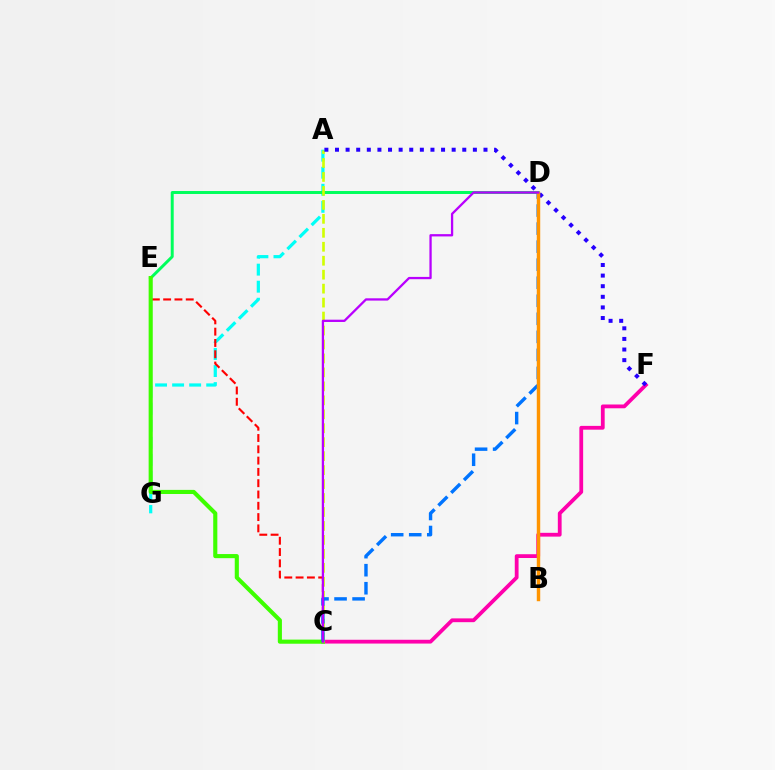{('C', 'F'): [{'color': '#ff00ac', 'line_style': 'solid', 'thickness': 2.73}], ('A', 'G'): [{'color': '#00fff6', 'line_style': 'dashed', 'thickness': 2.32}], ('D', 'E'): [{'color': '#00ff5c', 'line_style': 'solid', 'thickness': 2.13}], ('C', 'E'): [{'color': '#ff0000', 'line_style': 'dashed', 'thickness': 1.53}, {'color': '#3dff00', 'line_style': 'solid', 'thickness': 2.96}], ('A', 'C'): [{'color': '#d1ff00', 'line_style': 'dashed', 'thickness': 1.9}], ('C', 'D'): [{'color': '#0074ff', 'line_style': 'dashed', 'thickness': 2.45}, {'color': '#b900ff', 'line_style': 'solid', 'thickness': 1.65}], ('A', 'F'): [{'color': '#2500ff', 'line_style': 'dotted', 'thickness': 2.88}], ('B', 'D'): [{'color': '#ff9400', 'line_style': 'solid', 'thickness': 2.48}]}